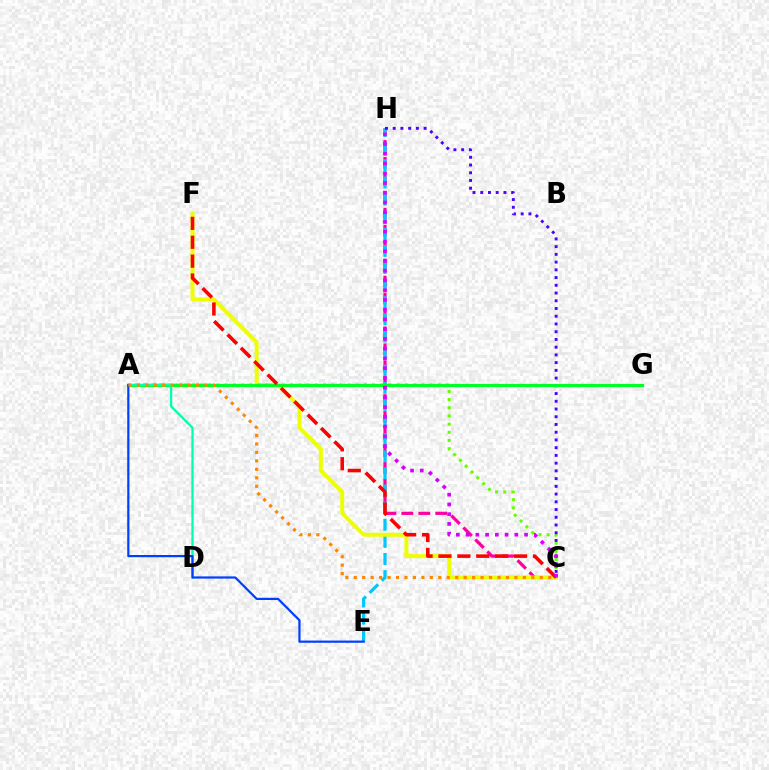{('C', 'H'): [{'color': '#ff00a0', 'line_style': 'dashed', 'thickness': 2.3}, {'color': '#4f00ff', 'line_style': 'dotted', 'thickness': 2.1}, {'color': '#d600ff', 'line_style': 'dotted', 'thickness': 2.65}], ('E', 'H'): [{'color': '#00c7ff', 'line_style': 'dashed', 'thickness': 2.33}], ('C', 'F'): [{'color': '#eeff00', 'line_style': 'solid', 'thickness': 2.85}, {'color': '#ff0000', 'line_style': 'dashed', 'thickness': 2.57}], ('A', 'C'): [{'color': '#66ff00', 'line_style': 'dotted', 'thickness': 2.23}, {'color': '#ff8800', 'line_style': 'dotted', 'thickness': 2.3}], ('A', 'G'): [{'color': '#00ff27', 'line_style': 'solid', 'thickness': 2.32}], ('A', 'D'): [{'color': '#00ffaf', 'line_style': 'solid', 'thickness': 1.65}], ('A', 'E'): [{'color': '#003fff', 'line_style': 'solid', 'thickness': 1.59}]}